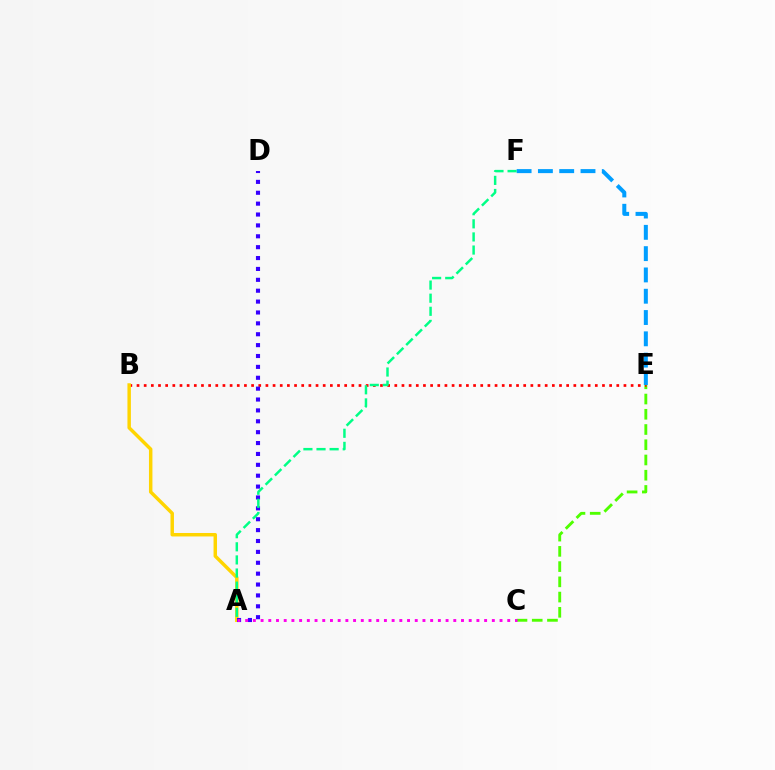{('C', 'E'): [{'color': '#4fff00', 'line_style': 'dashed', 'thickness': 2.07}], ('B', 'E'): [{'color': '#ff0000', 'line_style': 'dotted', 'thickness': 1.95}], ('A', 'B'): [{'color': '#ffd500', 'line_style': 'solid', 'thickness': 2.49}], ('E', 'F'): [{'color': '#009eff', 'line_style': 'dashed', 'thickness': 2.89}], ('A', 'D'): [{'color': '#3700ff', 'line_style': 'dotted', 'thickness': 2.96}], ('A', 'F'): [{'color': '#00ff86', 'line_style': 'dashed', 'thickness': 1.78}], ('A', 'C'): [{'color': '#ff00ed', 'line_style': 'dotted', 'thickness': 2.09}]}